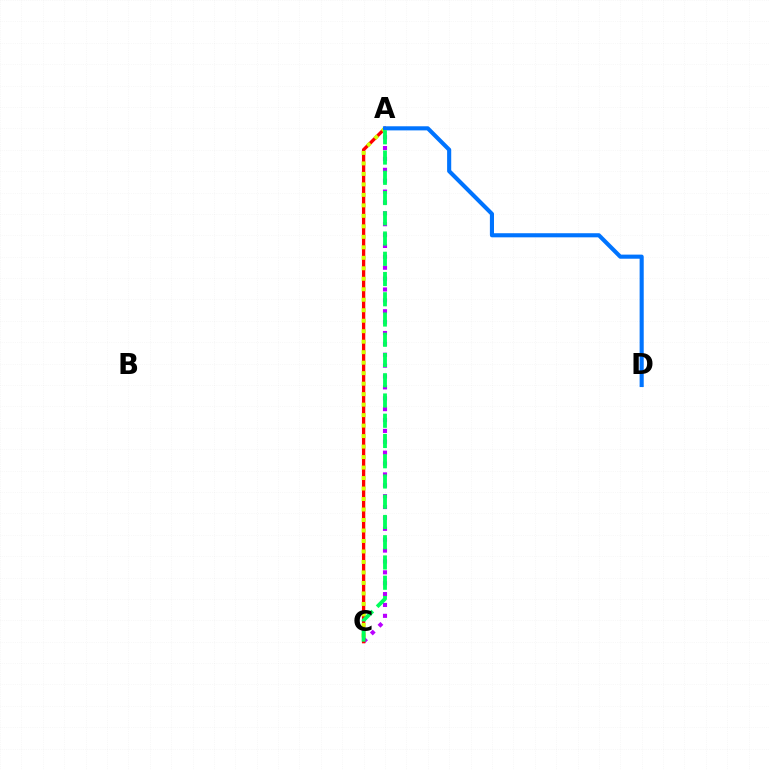{('A', 'C'): [{'color': '#b900ff', 'line_style': 'dotted', 'thickness': 2.96}, {'color': '#ff0000', 'line_style': 'solid', 'thickness': 2.39}, {'color': '#d1ff00', 'line_style': 'dotted', 'thickness': 2.85}, {'color': '#00ff5c', 'line_style': 'dashed', 'thickness': 2.75}], ('A', 'D'): [{'color': '#0074ff', 'line_style': 'solid', 'thickness': 2.96}]}